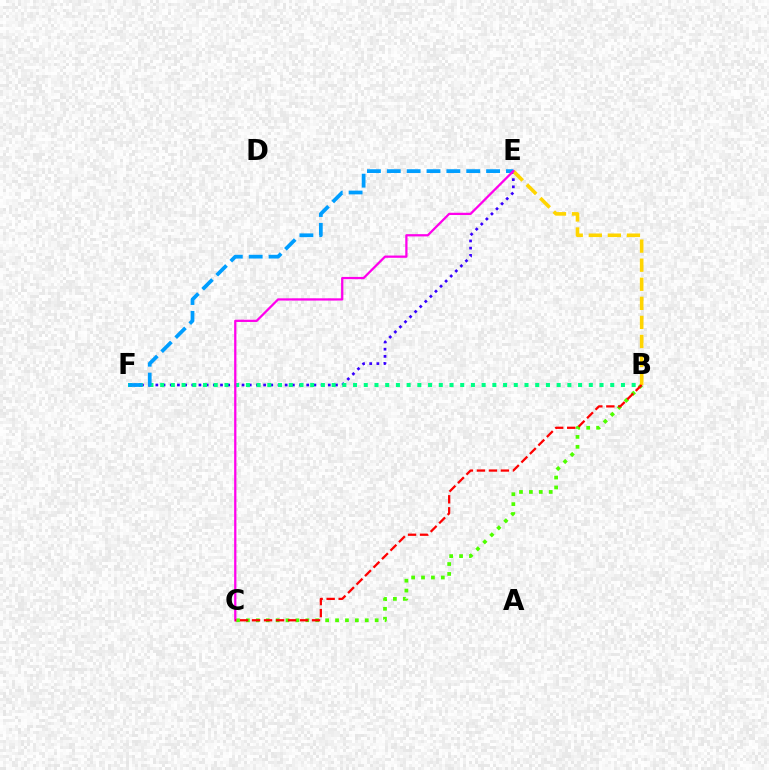{('E', 'F'): [{'color': '#3700ff', 'line_style': 'dotted', 'thickness': 1.95}, {'color': '#009eff', 'line_style': 'dashed', 'thickness': 2.7}], ('B', 'F'): [{'color': '#00ff86', 'line_style': 'dotted', 'thickness': 2.91}], ('B', 'C'): [{'color': '#4fff00', 'line_style': 'dotted', 'thickness': 2.69}, {'color': '#ff0000', 'line_style': 'dashed', 'thickness': 1.63}], ('B', 'E'): [{'color': '#ffd500', 'line_style': 'dashed', 'thickness': 2.59}], ('C', 'E'): [{'color': '#ff00ed', 'line_style': 'solid', 'thickness': 1.63}]}